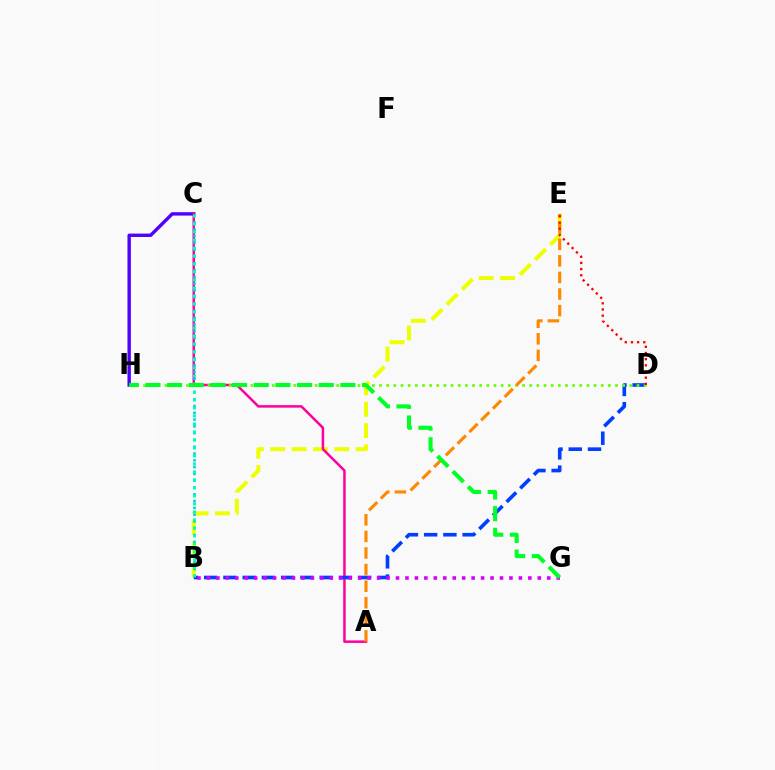{('C', 'H'): [{'color': '#4f00ff', 'line_style': 'solid', 'thickness': 2.44}], ('B', 'E'): [{'color': '#eeff00', 'line_style': 'dashed', 'thickness': 2.9}], ('A', 'C'): [{'color': '#ff00a0', 'line_style': 'solid', 'thickness': 1.81}], ('B', 'C'): [{'color': '#00c7ff', 'line_style': 'dotted', 'thickness': 1.85}, {'color': '#00ffaf', 'line_style': 'dotted', 'thickness': 2.17}], ('B', 'D'): [{'color': '#003fff', 'line_style': 'dashed', 'thickness': 2.61}], ('D', 'H'): [{'color': '#66ff00', 'line_style': 'dotted', 'thickness': 1.94}], ('B', 'G'): [{'color': '#d600ff', 'line_style': 'dotted', 'thickness': 2.57}], ('A', 'E'): [{'color': '#ff8800', 'line_style': 'dashed', 'thickness': 2.25}], ('D', 'E'): [{'color': '#ff0000', 'line_style': 'dotted', 'thickness': 1.68}], ('G', 'H'): [{'color': '#00ff27', 'line_style': 'dashed', 'thickness': 2.94}]}